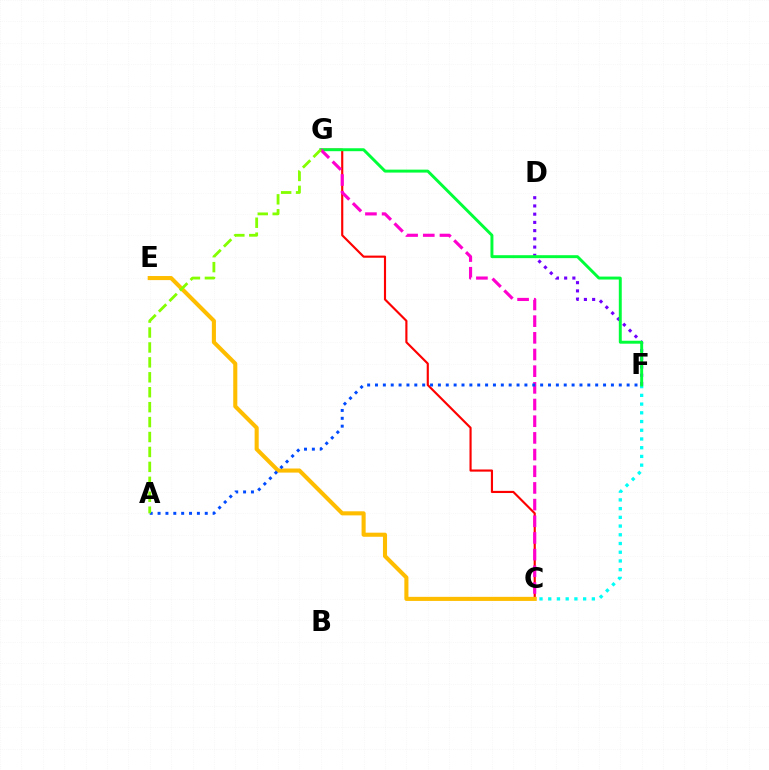{('D', 'F'): [{'color': '#7200ff', 'line_style': 'dotted', 'thickness': 2.24}], ('C', 'G'): [{'color': '#ff0000', 'line_style': 'solid', 'thickness': 1.55}, {'color': '#ff00cf', 'line_style': 'dashed', 'thickness': 2.27}], ('C', 'F'): [{'color': '#00fff6', 'line_style': 'dotted', 'thickness': 2.37}], ('F', 'G'): [{'color': '#00ff39', 'line_style': 'solid', 'thickness': 2.12}], ('C', 'E'): [{'color': '#ffbd00', 'line_style': 'solid', 'thickness': 2.94}], ('A', 'F'): [{'color': '#004bff', 'line_style': 'dotted', 'thickness': 2.14}], ('A', 'G'): [{'color': '#84ff00', 'line_style': 'dashed', 'thickness': 2.03}]}